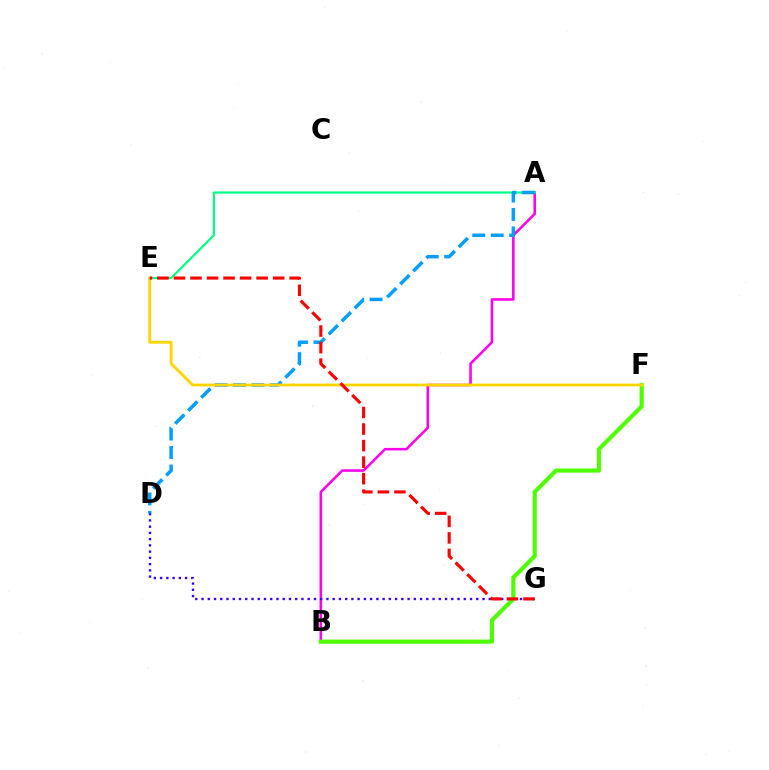{('A', 'B'): [{'color': '#ff00ed', 'line_style': 'solid', 'thickness': 1.84}], ('D', 'G'): [{'color': '#3700ff', 'line_style': 'dotted', 'thickness': 1.7}], ('B', 'F'): [{'color': '#4fff00', 'line_style': 'solid', 'thickness': 2.98}], ('A', 'E'): [{'color': '#00ff86', 'line_style': 'solid', 'thickness': 1.57}], ('A', 'D'): [{'color': '#009eff', 'line_style': 'dashed', 'thickness': 2.51}], ('E', 'F'): [{'color': '#ffd500', 'line_style': 'solid', 'thickness': 2.02}], ('E', 'G'): [{'color': '#ff0000', 'line_style': 'dashed', 'thickness': 2.25}]}